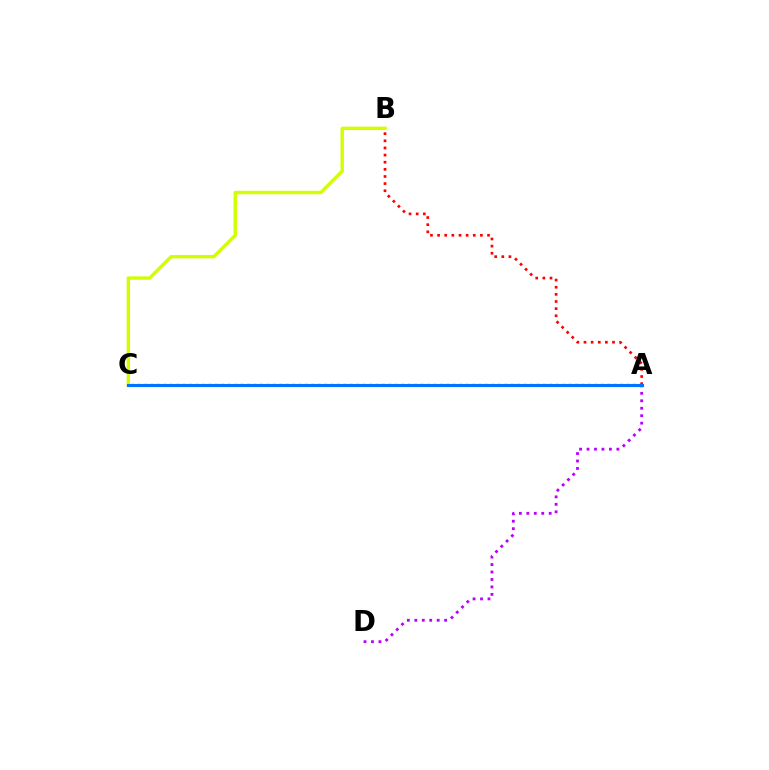{('A', 'D'): [{'color': '#b900ff', 'line_style': 'dotted', 'thickness': 2.03}], ('A', 'C'): [{'color': '#00ff5c', 'line_style': 'dotted', 'thickness': 1.75}, {'color': '#0074ff', 'line_style': 'solid', 'thickness': 2.24}], ('A', 'B'): [{'color': '#ff0000', 'line_style': 'dotted', 'thickness': 1.94}], ('B', 'C'): [{'color': '#d1ff00', 'line_style': 'solid', 'thickness': 2.46}]}